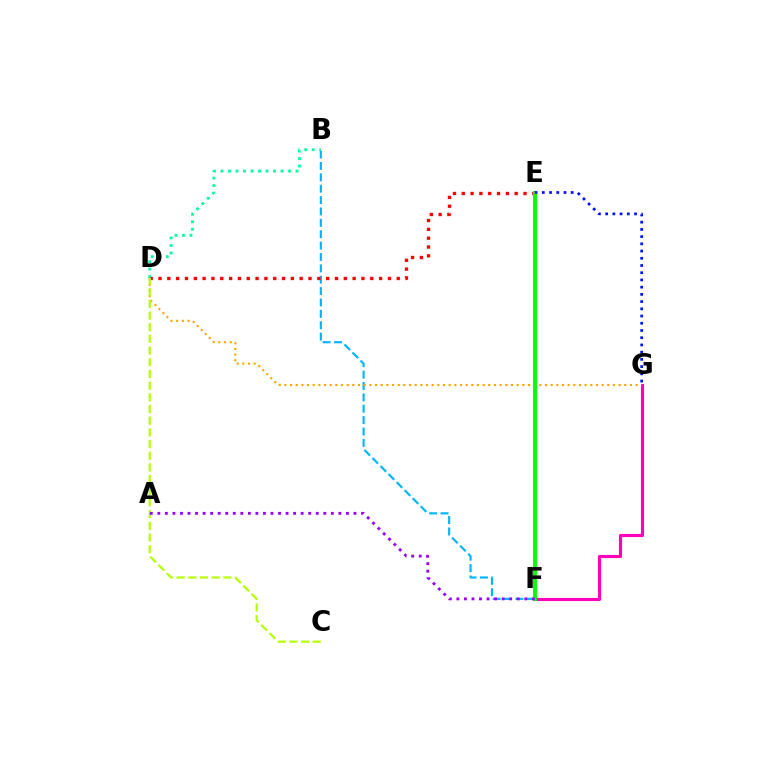{('F', 'G'): [{'color': '#ff00bd', 'line_style': 'solid', 'thickness': 2.24}], ('B', 'D'): [{'color': '#00ff9d', 'line_style': 'dotted', 'thickness': 2.04}], ('B', 'F'): [{'color': '#00b5ff', 'line_style': 'dashed', 'thickness': 1.55}], ('D', 'E'): [{'color': '#ff0000', 'line_style': 'dotted', 'thickness': 2.4}], ('D', 'G'): [{'color': '#ffa500', 'line_style': 'dotted', 'thickness': 1.54}], ('E', 'F'): [{'color': '#08ff00', 'line_style': 'solid', 'thickness': 2.82}], ('C', 'D'): [{'color': '#b3ff00', 'line_style': 'dashed', 'thickness': 1.59}], ('E', 'G'): [{'color': '#0010ff', 'line_style': 'dotted', 'thickness': 1.96}], ('A', 'F'): [{'color': '#9b00ff', 'line_style': 'dotted', 'thickness': 2.05}]}